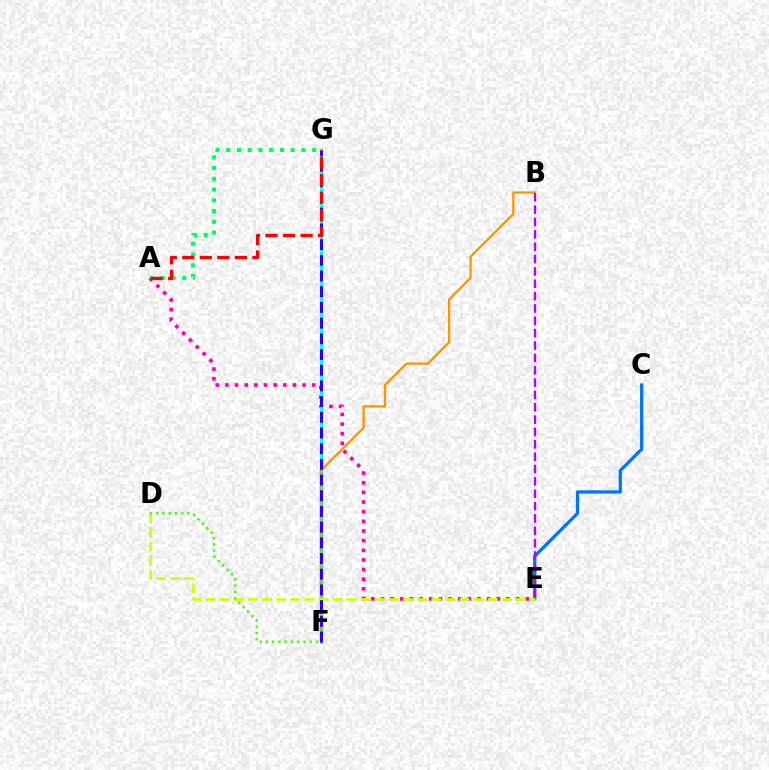{('C', 'E'): [{'color': '#0074ff', 'line_style': 'solid', 'thickness': 2.33}], ('A', 'E'): [{'color': '#ff00ac', 'line_style': 'dotted', 'thickness': 2.62}], ('F', 'G'): [{'color': '#00fff6', 'line_style': 'solid', 'thickness': 2.3}, {'color': '#2500ff', 'line_style': 'dashed', 'thickness': 2.13}], ('B', 'F'): [{'color': '#ff9400', 'line_style': 'solid', 'thickness': 1.66}], ('D', 'E'): [{'color': '#d1ff00', 'line_style': 'dashed', 'thickness': 1.92}], ('D', 'F'): [{'color': '#3dff00', 'line_style': 'dotted', 'thickness': 1.7}], ('B', 'E'): [{'color': '#b900ff', 'line_style': 'dashed', 'thickness': 1.68}], ('A', 'G'): [{'color': '#00ff5c', 'line_style': 'dotted', 'thickness': 2.92}, {'color': '#ff0000', 'line_style': 'dashed', 'thickness': 2.38}]}